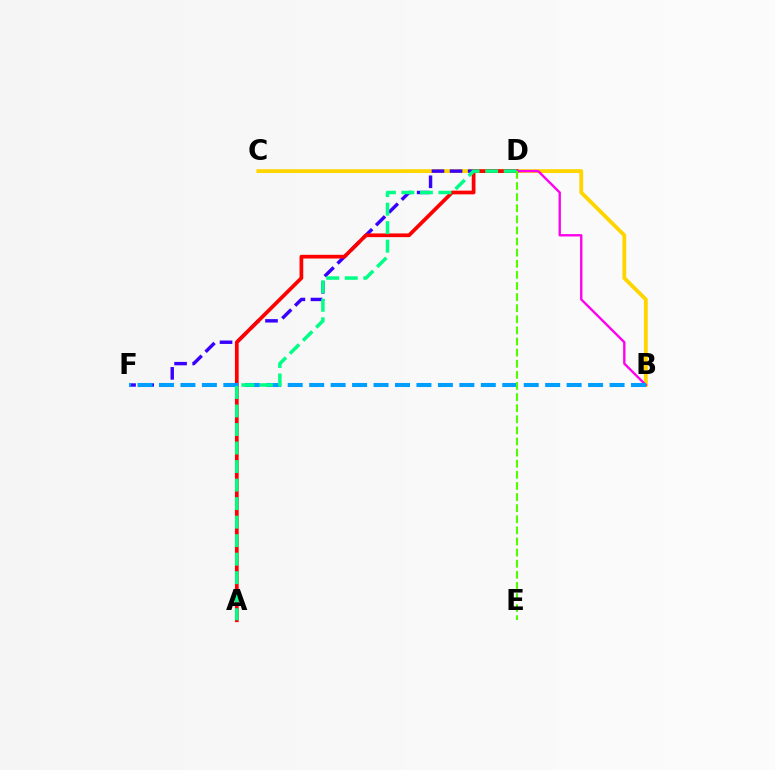{('B', 'C'): [{'color': '#ffd500', 'line_style': 'solid', 'thickness': 2.76}], ('D', 'F'): [{'color': '#3700ff', 'line_style': 'dashed', 'thickness': 2.46}], ('A', 'D'): [{'color': '#ff0000', 'line_style': 'solid', 'thickness': 2.68}, {'color': '#00ff86', 'line_style': 'dashed', 'thickness': 2.52}], ('B', 'D'): [{'color': '#ff00ed', 'line_style': 'solid', 'thickness': 1.71}], ('B', 'F'): [{'color': '#009eff', 'line_style': 'dashed', 'thickness': 2.91}], ('D', 'E'): [{'color': '#4fff00', 'line_style': 'dashed', 'thickness': 1.51}]}